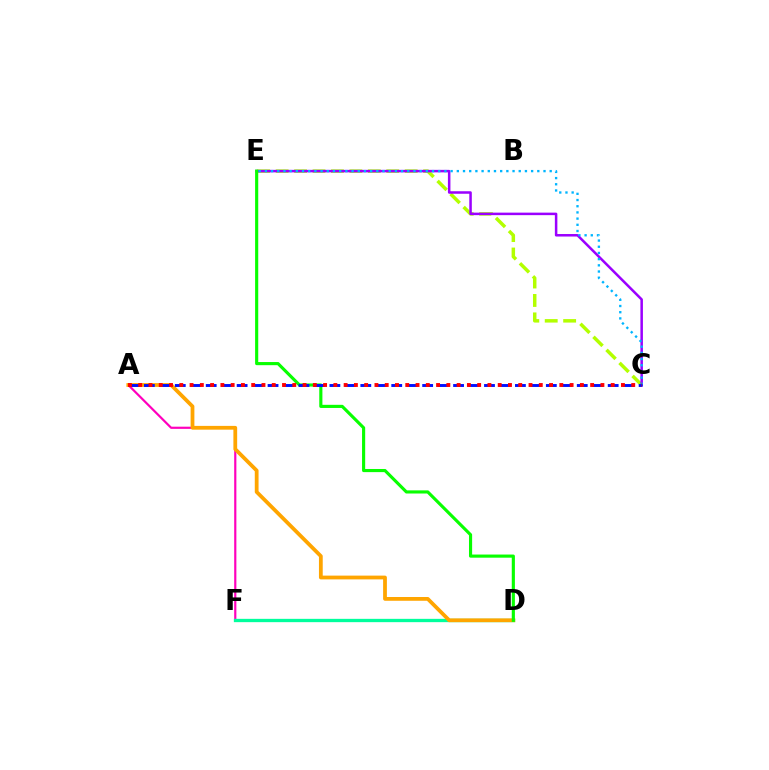{('C', 'E'): [{'color': '#b3ff00', 'line_style': 'dashed', 'thickness': 2.5}, {'color': '#9b00ff', 'line_style': 'solid', 'thickness': 1.81}, {'color': '#00b5ff', 'line_style': 'dotted', 'thickness': 1.68}], ('A', 'F'): [{'color': '#ff00bd', 'line_style': 'solid', 'thickness': 1.58}], ('D', 'F'): [{'color': '#00ff9d', 'line_style': 'solid', 'thickness': 2.39}], ('A', 'D'): [{'color': '#ffa500', 'line_style': 'solid', 'thickness': 2.72}], ('D', 'E'): [{'color': '#08ff00', 'line_style': 'solid', 'thickness': 2.26}], ('A', 'C'): [{'color': '#0010ff', 'line_style': 'dashed', 'thickness': 2.1}, {'color': '#ff0000', 'line_style': 'dotted', 'thickness': 2.79}]}